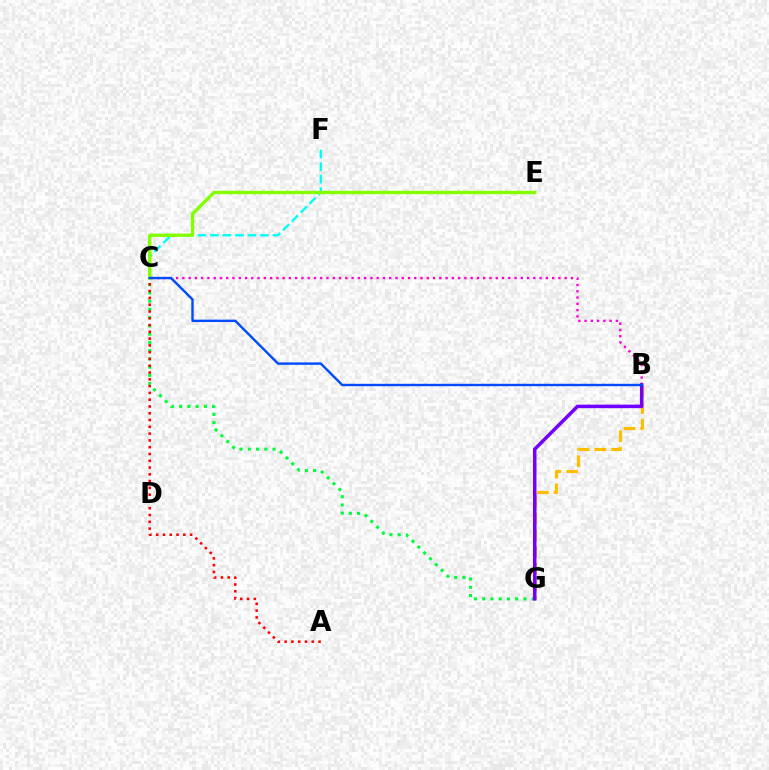{('C', 'F'): [{'color': '#00fff6', 'line_style': 'dashed', 'thickness': 1.7}], ('B', 'C'): [{'color': '#ff00cf', 'line_style': 'dotted', 'thickness': 1.7}, {'color': '#004bff', 'line_style': 'solid', 'thickness': 1.72}], ('C', 'G'): [{'color': '#00ff39', 'line_style': 'dotted', 'thickness': 2.24}], ('B', 'G'): [{'color': '#ffbd00', 'line_style': 'dashed', 'thickness': 2.27}, {'color': '#7200ff', 'line_style': 'solid', 'thickness': 2.54}], ('C', 'E'): [{'color': '#84ff00', 'line_style': 'solid', 'thickness': 2.43}], ('A', 'C'): [{'color': '#ff0000', 'line_style': 'dotted', 'thickness': 1.84}]}